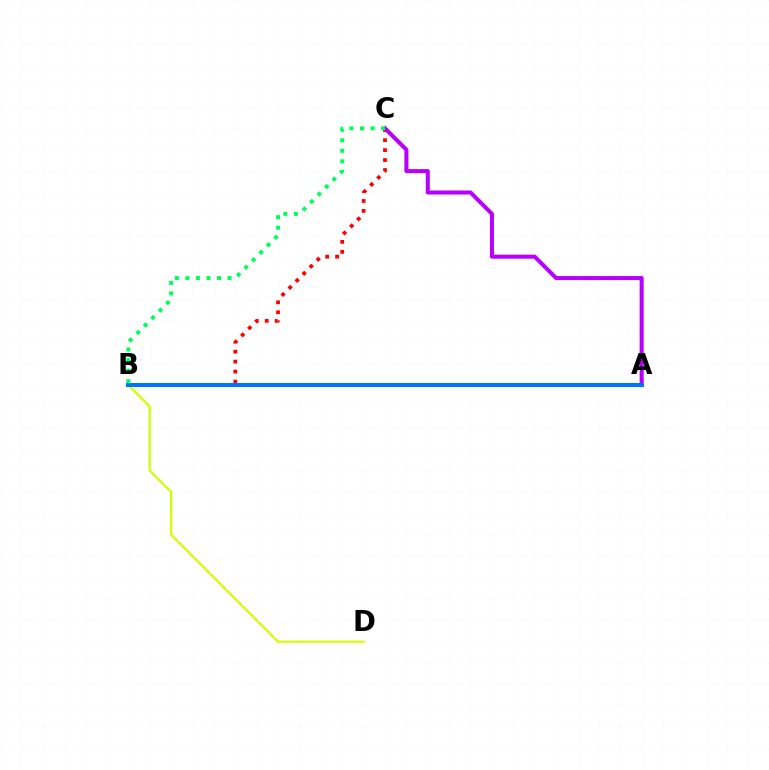{('B', 'D'): [{'color': '#d1ff00', 'line_style': 'solid', 'thickness': 1.6}], ('B', 'C'): [{'color': '#ff0000', 'line_style': 'dotted', 'thickness': 2.7}, {'color': '#00ff5c', 'line_style': 'dotted', 'thickness': 2.87}], ('A', 'C'): [{'color': '#b900ff', 'line_style': 'solid', 'thickness': 2.91}], ('A', 'B'): [{'color': '#0074ff', 'line_style': 'solid', 'thickness': 2.91}]}